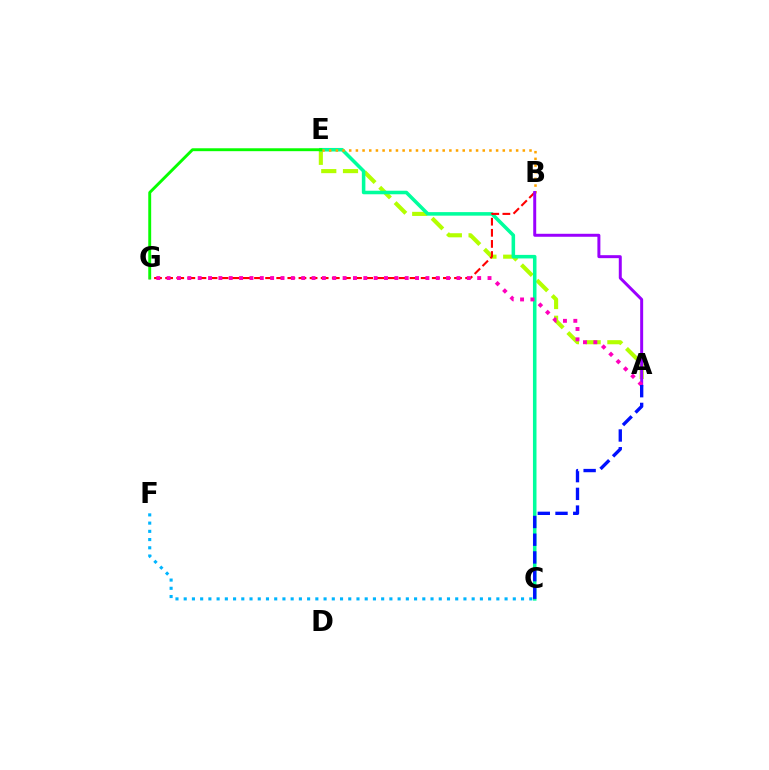{('C', 'F'): [{'color': '#00b5ff', 'line_style': 'dotted', 'thickness': 2.24}], ('A', 'E'): [{'color': '#b3ff00', 'line_style': 'dashed', 'thickness': 2.95}], ('C', 'E'): [{'color': '#00ff9d', 'line_style': 'solid', 'thickness': 2.55}], ('B', 'G'): [{'color': '#ff0000', 'line_style': 'dashed', 'thickness': 1.51}], ('B', 'E'): [{'color': '#ffa500', 'line_style': 'dotted', 'thickness': 1.81}], ('A', 'B'): [{'color': '#9b00ff', 'line_style': 'solid', 'thickness': 2.14}], ('E', 'G'): [{'color': '#08ff00', 'line_style': 'solid', 'thickness': 2.09}], ('A', 'G'): [{'color': '#ff00bd', 'line_style': 'dotted', 'thickness': 2.81}], ('A', 'C'): [{'color': '#0010ff', 'line_style': 'dashed', 'thickness': 2.41}]}